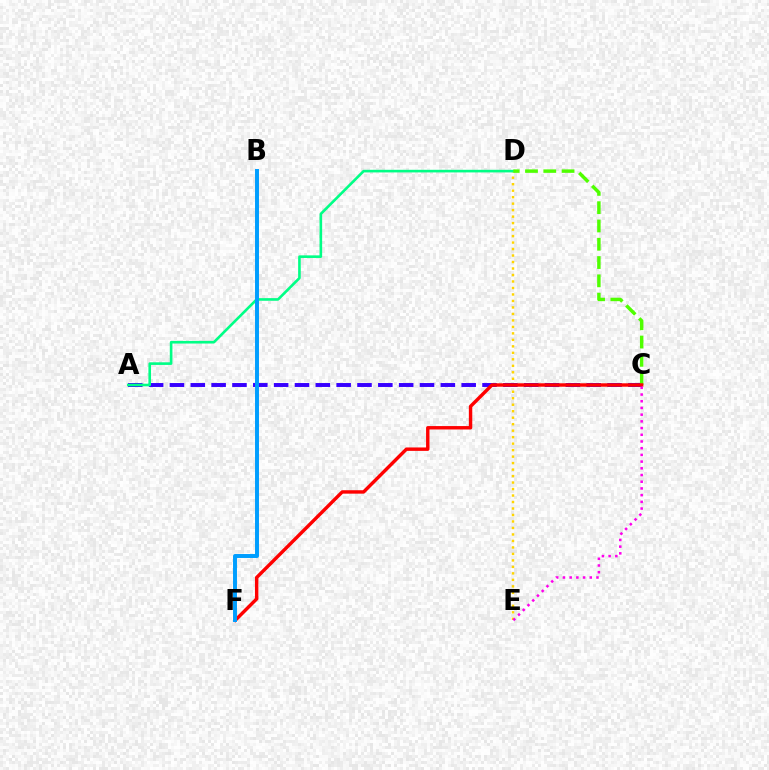{('D', 'E'): [{'color': '#ffd500', 'line_style': 'dotted', 'thickness': 1.76}], ('A', 'C'): [{'color': '#3700ff', 'line_style': 'dashed', 'thickness': 2.83}], ('A', 'D'): [{'color': '#00ff86', 'line_style': 'solid', 'thickness': 1.89}], ('C', 'D'): [{'color': '#4fff00', 'line_style': 'dashed', 'thickness': 2.48}], ('C', 'F'): [{'color': '#ff0000', 'line_style': 'solid', 'thickness': 2.46}], ('C', 'E'): [{'color': '#ff00ed', 'line_style': 'dotted', 'thickness': 1.82}], ('B', 'F'): [{'color': '#009eff', 'line_style': 'solid', 'thickness': 2.85}]}